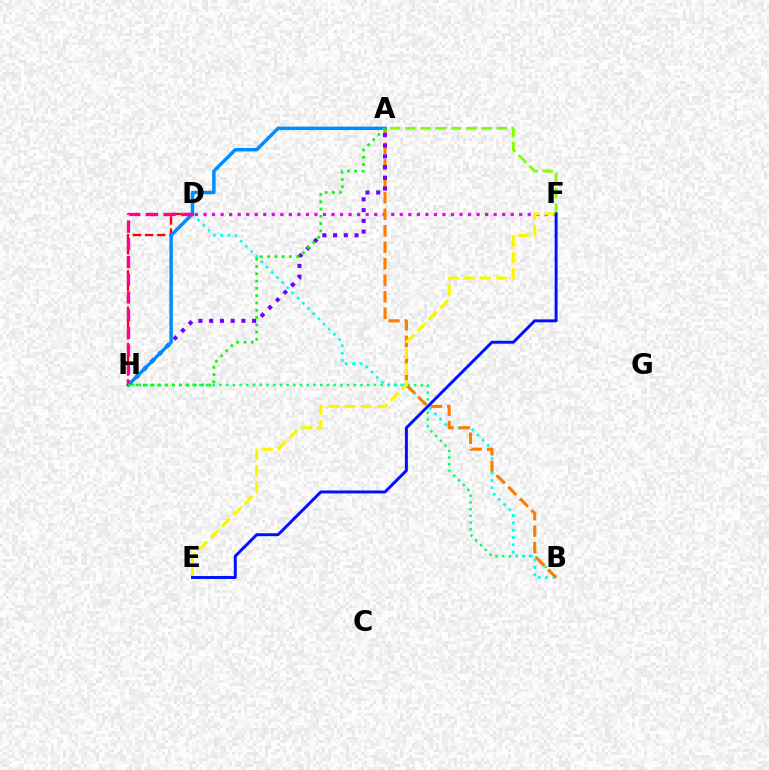{('B', 'H'): [{'color': '#00ff74', 'line_style': 'dotted', 'thickness': 1.82}], ('D', 'H'): [{'color': '#ff0000', 'line_style': 'dashed', 'thickness': 1.65}, {'color': '#ff0094', 'line_style': 'dashed', 'thickness': 2.41}], ('B', 'D'): [{'color': '#00fff6', 'line_style': 'dotted', 'thickness': 1.99}], ('D', 'F'): [{'color': '#ee00ff', 'line_style': 'dotted', 'thickness': 2.32}], ('A', 'B'): [{'color': '#ff7c00', 'line_style': 'dashed', 'thickness': 2.24}], ('A', 'F'): [{'color': '#84ff00', 'line_style': 'dashed', 'thickness': 2.07}], ('E', 'F'): [{'color': '#fcf500', 'line_style': 'dashed', 'thickness': 2.19}, {'color': '#0010ff', 'line_style': 'solid', 'thickness': 2.11}], ('A', 'H'): [{'color': '#7200ff', 'line_style': 'dotted', 'thickness': 2.92}, {'color': '#008cff', 'line_style': 'solid', 'thickness': 2.46}, {'color': '#08ff00', 'line_style': 'dotted', 'thickness': 1.98}]}